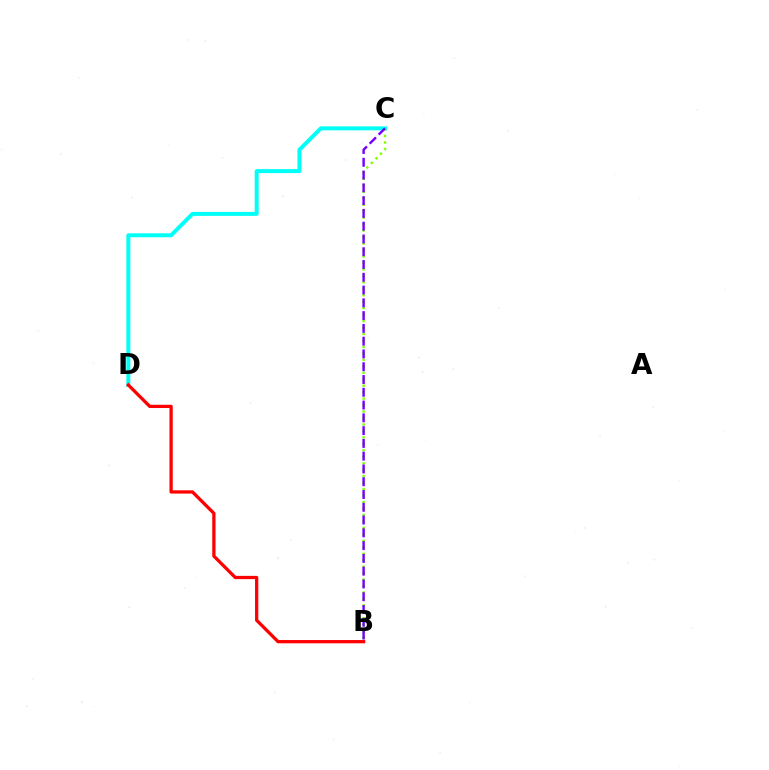{('C', 'D'): [{'color': '#00fff6', 'line_style': 'solid', 'thickness': 2.86}], ('B', 'C'): [{'color': '#84ff00', 'line_style': 'dotted', 'thickness': 1.76}, {'color': '#7200ff', 'line_style': 'dashed', 'thickness': 1.74}], ('B', 'D'): [{'color': '#ff0000', 'line_style': 'solid', 'thickness': 2.35}]}